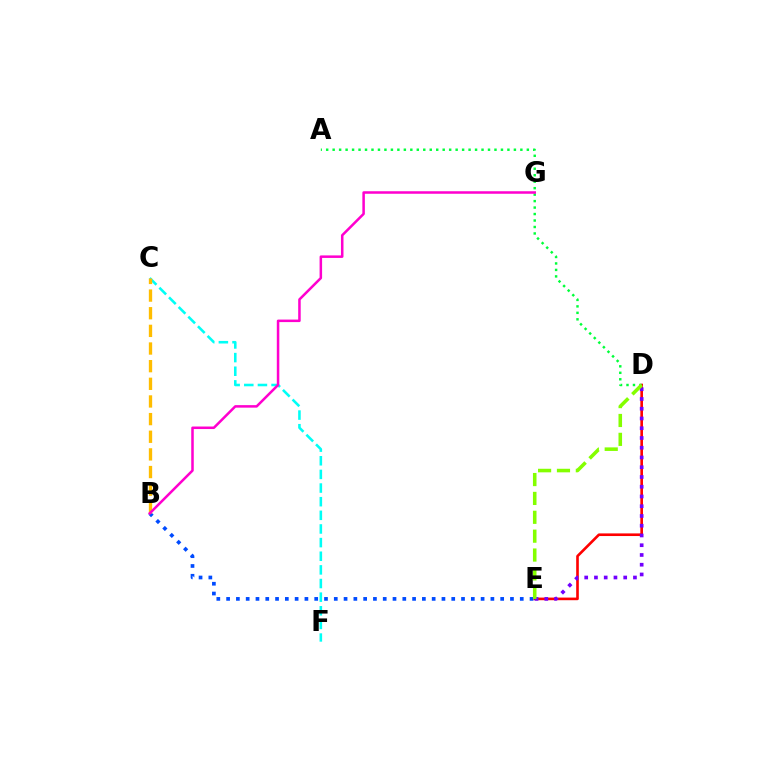{('D', 'E'): [{'color': '#ff0000', 'line_style': 'solid', 'thickness': 1.9}, {'color': '#7200ff', 'line_style': 'dotted', 'thickness': 2.65}, {'color': '#84ff00', 'line_style': 'dashed', 'thickness': 2.56}], ('C', 'F'): [{'color': '#00fff6', 'line_style': 'dashed', 'thickness': 1.85}], ('A', 'D'): [{'color': '#00ff39', 'line_style': 'dotted', 'thickness': 1.76}], ('B', 'E'): [{'color': '#004bff', 'line_style': 'dotted', 'thickness': 2.66}], ('B', 'C'): [{'color': '#ffbd00', 'line_style': 'dashed', 'thickness': 2.4}], ('B', 'G'): [{'color': '#ff00cf', 'line_style': 'solid', 'thickness': 1.82}]}